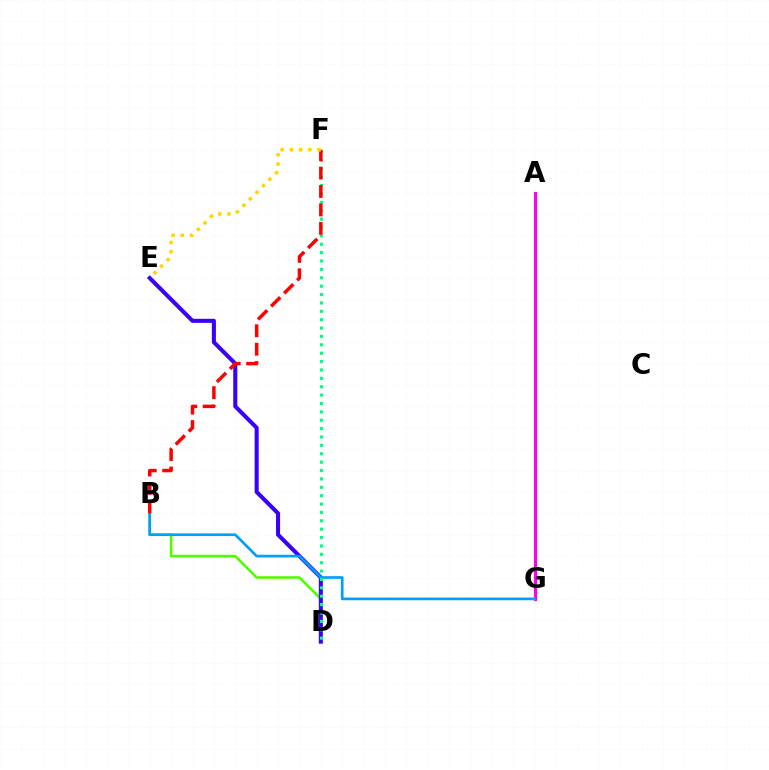{('A', 'G'): [{'color': '#ff00ed', 'line_style': 'solid', 'thickness': 2.26}], ('B', 'D'): [{'color': '#4fff00', 'line_style': 'solid', 'thickness': 1.86}], ('D', 'E'): [{'color': '#3700ff', 'line_style': 'solid', 'thickness': 2.92}], ('B', 'G'): [{'color': '#009eff', 'line_style': 'solid', 'thickness': 1.93}], ('D', 'F'): [{'color': '#00ff86', 'line_style': 'dotted', 'thickness': 2.28}], ('B', 'F'): [{'color': '#ff0000', 'line_style': 'dashed', 'thickness': 2.5}], ('E', 'F'): [{'color': '#ffd500', 'line_style': 'dotted', 'thickness': 2.51}]}